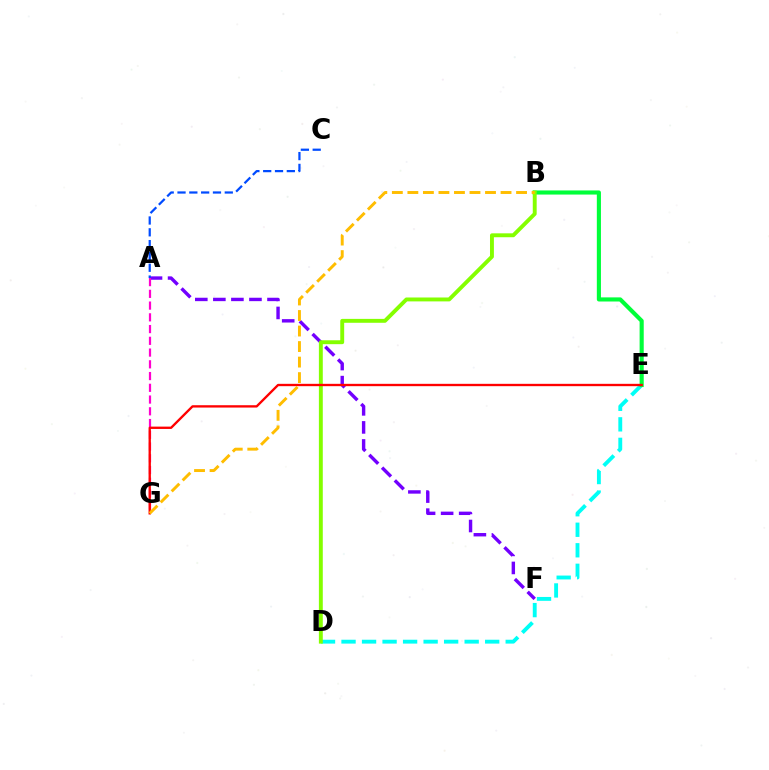{('A', 'F'): [{'color': '#7200ff', 'line_style': 'dashed', 'thickness': 2.45}], ('A', 'G'): [{'color': '#ff00cf', 'line_style': 'dashed', 'thickness': 1.6}], ('D', 'E'): [{'color': '#00fff6', 'line_style': 'dashed', 'thickness': 2.79}], ('B', 'E'): [{'color': '#00ff39', 'line_style': 'solid', 'thickness': 2.97}], ('B', 'D'): [{'color': '#84ff00', 'line_style': 'solid', 'thickness': 2.81}], ('E', 'G'): [{'color': '#ff0000', 'line_style': 'solid', 'thickness': 1.69}], ('B', 'G'): [{'color': '#ffbd00', 'line_style': 'dashed', 'thickness': 2.11}], ('A', 'C'): [{'color': '#004bff', 'line_style': 'dashed', 'thickness': 1.61}]}